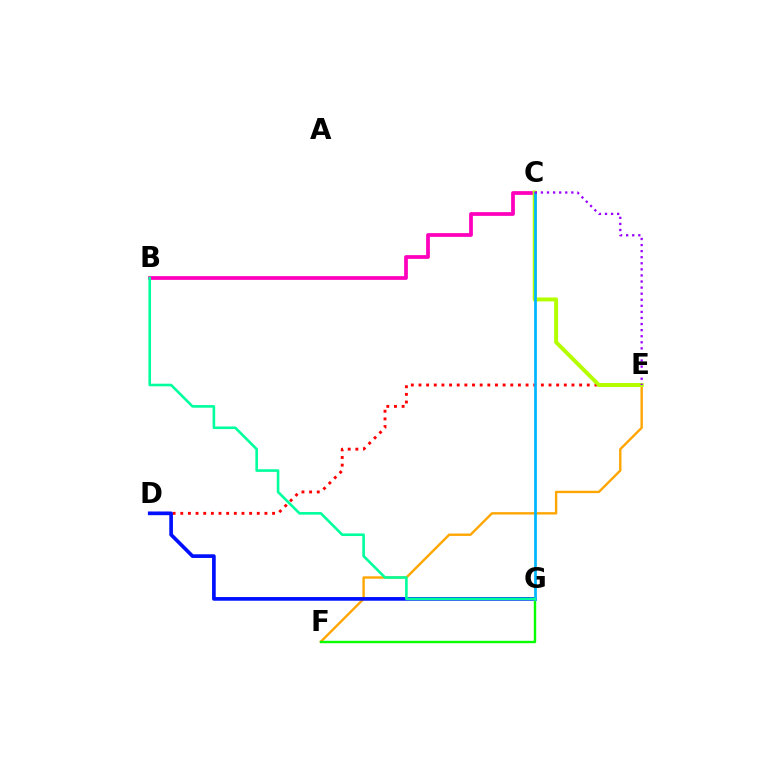{('E', 'F'): [{'color': '#ffa500', 'line_style': 'solid', 'thickness': 1.71}], ('D', 'E'): [{'color': '#ff0000', 'line_style': 'dotted', 'thickness': 2.08}], ('B', 'C'): [{'color': '#ff00bd', 'line_style': 'solid', 'thickness': 2.7}], ('D', 'G'): [{'color': '#0010ff', 'line_style': 'solid', 'thickness': 2.65}], ('F', 'G'): [{'color': '#08ff00', 'line_style': 'solid', 'thickness': 1.73}], ('C', 'E'): [{'color': '#b3ff00', 'line_style': 'solid', 'thickness': 2.86}, {'color': '#9b00ff', 'line_style': 'dotted', 'thickness': 1.65}], ('C', 'G'): [{'color': '#00b5ff', 'line_style': 'solid', 'thickness': 1.95}], ('B', 'G'): [{'color': '#00ff9d', 'line_style': 'solid', 'thickness': 1.88}]}